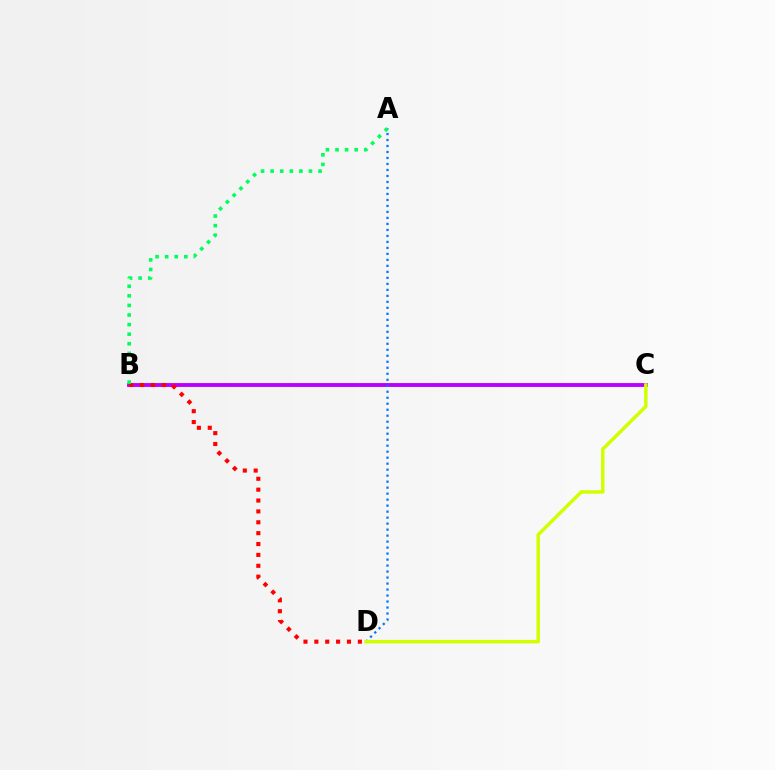{('B', 'C'): [{'color': '#b900ff', 'line_style': 'solid', 'thickness': 2.78}], ('A', 'D'): [{'color': '#0074ff', 'line_style': 'dotted', 'thickness': 1.63}], ('B', 'D'): [{'color': '#ff0000', 'line_style': 'dotted', 'thickness': 2.95}], ('C', 'D'): [{'color': '#d1ff00', 'line_style': 'solid', 'thickness': 2.49}], ('A', 'B'): [{'color': '#00ff5c', 'line_style': 'dotted', 'thickness': 2.6}]}